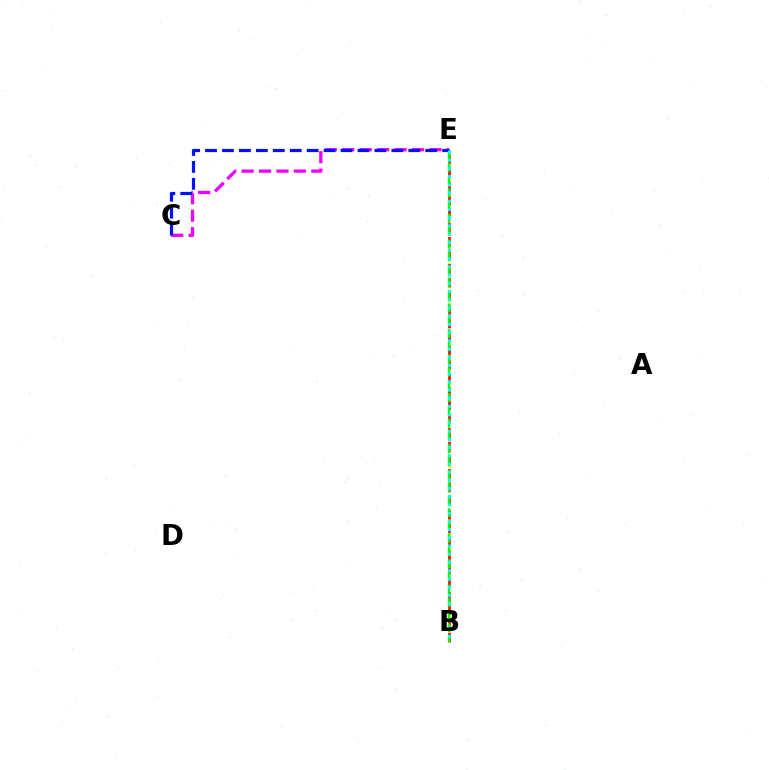{('B', 'E'): [{'color': '#fcf500', 'line_style': 'dotted', 'thickness': 2.04}, {'color': '#ff0000', 'line_style': 'dashed', 'thickness': 1.86}, {'color': '#08ff00', 'line_style': 'dashed', 'thickness': 1.74}, {'color': '#00fff6', 'line_style': 'dotted', 'thickness': 2.23}], ('C', 'E'): [{'color': '#ee00ff', 'line_style': 'dashed', 'thickness': 2.37}, {'color': '#0010ff', 'line_style': 'dashed', 'thickness': 2.3}]}